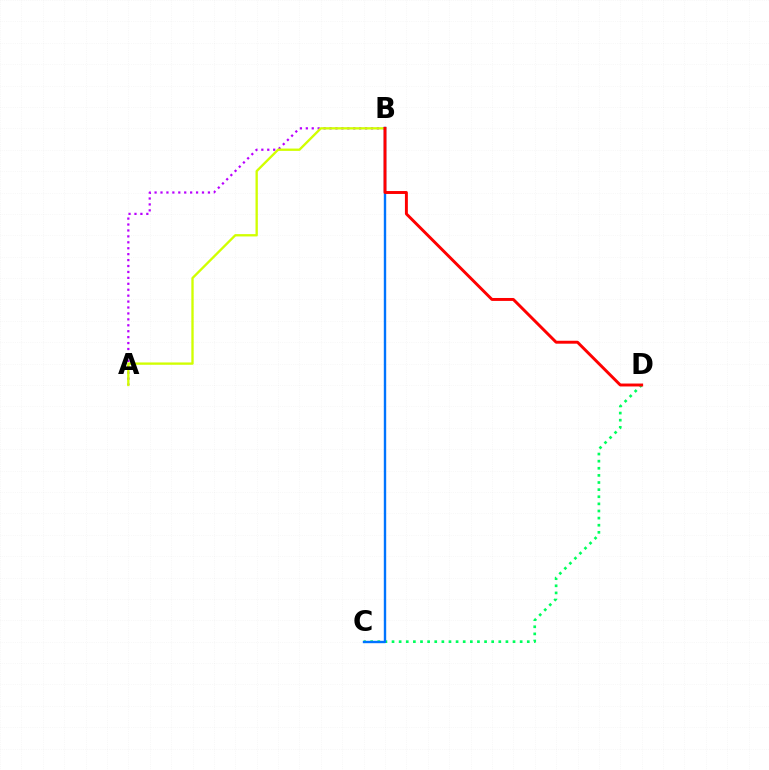{('C', 'D'): [{'color': '#00ff5c', 'line_style': 'dotted', 'thickness': 1.93}], ('A', 'B'): [{'color': '#b900ff', 'line_style': 'dotted', 'thickness': 1.61}, {'color': '#d1ff00', 'line_style': 'solid', 'thickness': 1.68}], ('B', 'C'): [{'color': '#0074ff', 'line_style': 'solid', 'thickness': 1.72}], ('B', 'D'): [{'color': '#ff0000', 'line_style': 'solid', 'thickness': 2.11}]}